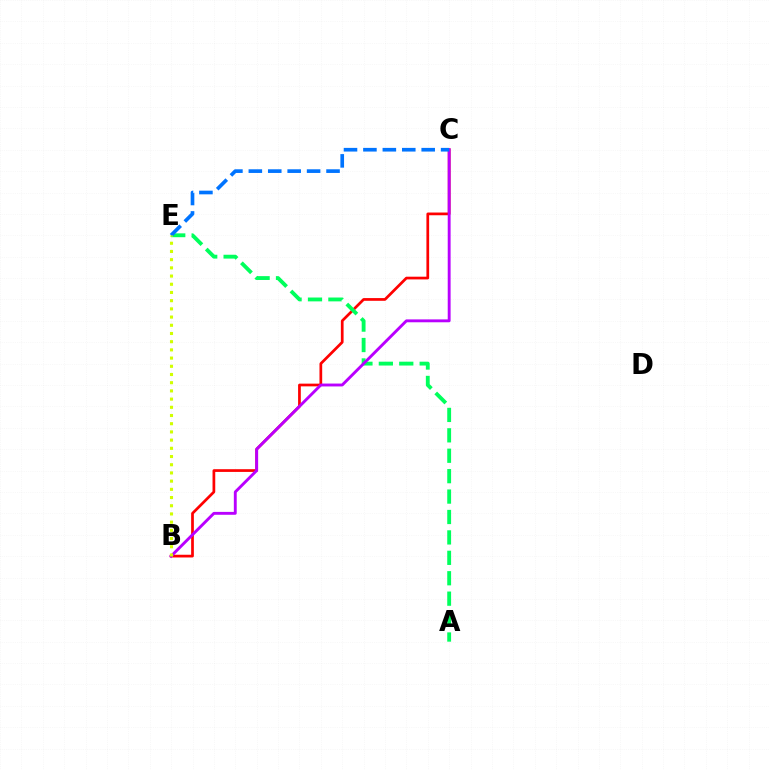{('B', 'C'): [{'color': '#ff0000', 'line_style': 'solid', 'thickness': 1.96}, {'color': '#b900ff', 'line_style': 'solid', 'thickness': 2.08}], ('A', 'E'): [{'color': '#00ff5c', 'line_style': 'dashed', 'thickness': 2.77}], ('C', 'E'): [{'color': '#0074ff', 'line_style': 'dashed', 'thickness': 2.64}], ('B', 'E'): [{'color': '#d1ff00', 'line_style': 'dotted', 'thickness': 2.23}]}